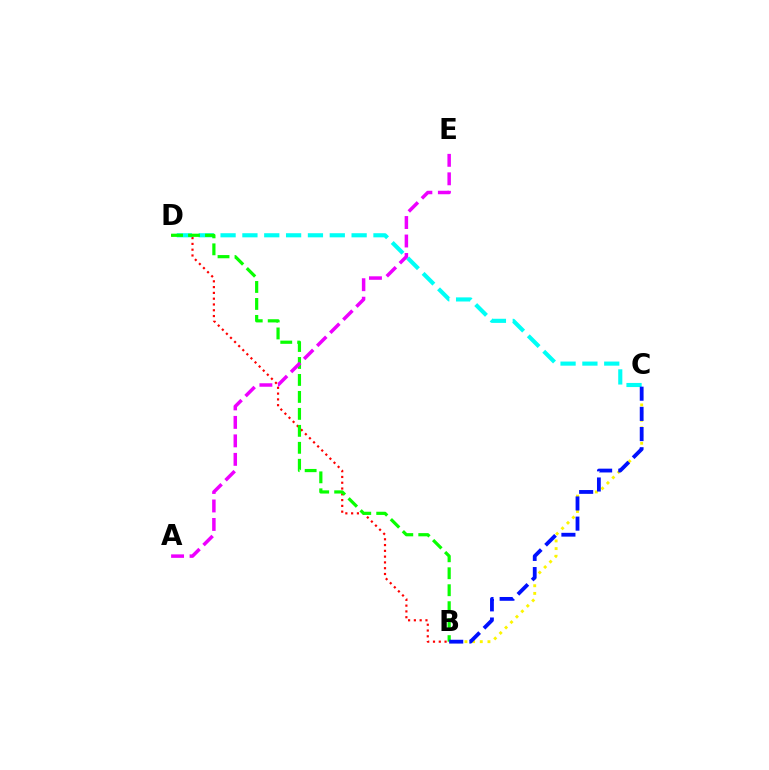{('B', 'D'): [{'color': '#ff0000', 'line_style': 'dotted', 'thickness': 1.57}, {'color': '#08ff00', 'line_style': 'dashed', 'thickness': 2.31}], ('B', 'C'): [{'color': '#fcf500', 'line_style': 'dotted', 'thickness': 2.08}, {'color': '#0010ff', 'line_style': 'dashed', 'thickness': 2.74}], ('C', 'D'): [{'color': '#00fff6', 'line_style': 'dashed', 'thickness': 2.97}], ('A', 'E'): [{'color': '#ee00ff', 'line_style': 'dashed', 'thickness': 2.51}]}